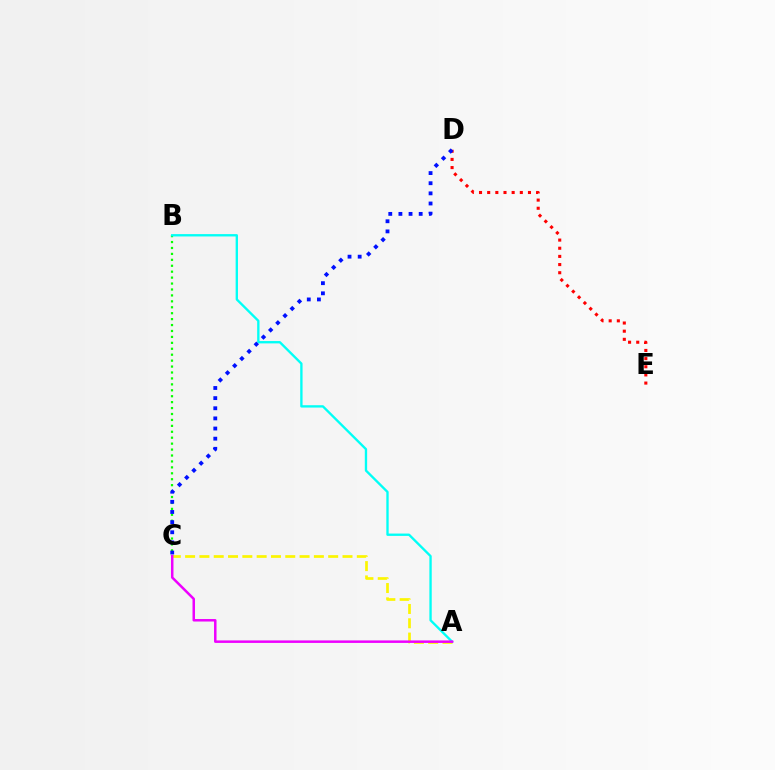{('A', 'C'): [{'color': '#fcf500', 'line_style': 'dashed', 'thickness': 1.94}, {'color': '#ee00ff', 'line_style': 'solid', 'thickness': 1.8}], ('B', 'C'): [{'color': '#08ff00', 'line_style': 'dotted', 'thickness': 1.61}], ('D', 'E'): [{'color': '#ff0000', 'line_style': 'dotted', 'thickness': 2.22}], ('A', 'B'): [{'color': '#00fff6', 'line_style': 'solid', 'thickness': 1.69}], ('C', 'D'): [{'color': '#0010ff', 'line_style': 'dotted', 'thickness': 2.75}]}